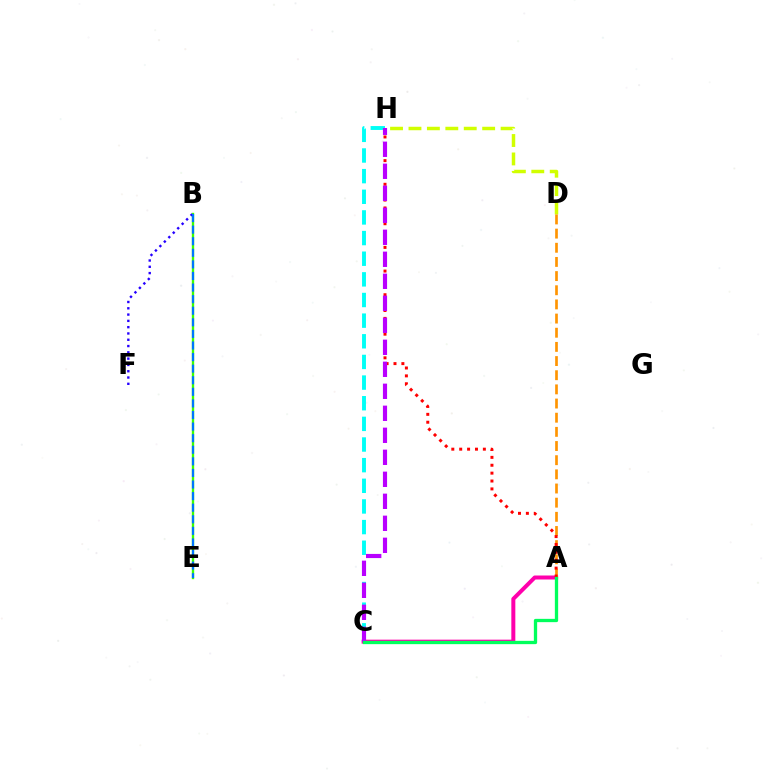{('C', 'H'): [{'color': '#00fff6', 'line_style': 'dashed', 'thickness': 2.8}, {'color': '#b900ff', 'line_style': 'dashed', 'thickness': 2.99}], ('A', 'C'): [{'color': '#ff00ac', 'line_style': 'solid', 'thickness': 2.87}, {'color': '#00ff5c', 'line_style': 'solid', 'thickness': 2.37}], ('D', 'H'): [{'color': '#d1ff00', 'line_style': 'dashed', 'thickness': 2.5}], ('A', 'D'): [{'color': '#ff9400', 'line_style': 'dashed', 'thickness': 1.92}], ('A', 'H'): [{'color': '#ff0000', 'line_style': 'dotted', 'thickness': 2.14}], ('B', 'E'): [{'color': '#3dff00', 'line_style': 'solid', 'thickness': 1.7}, {'color': '#0074ff', 'line_style': 'dashed', 'thickness': 1.57}], ('B', 'F'): [{'color': '#2500ff', 'line_style': 'dotted', 'thickness': 1.71}]}